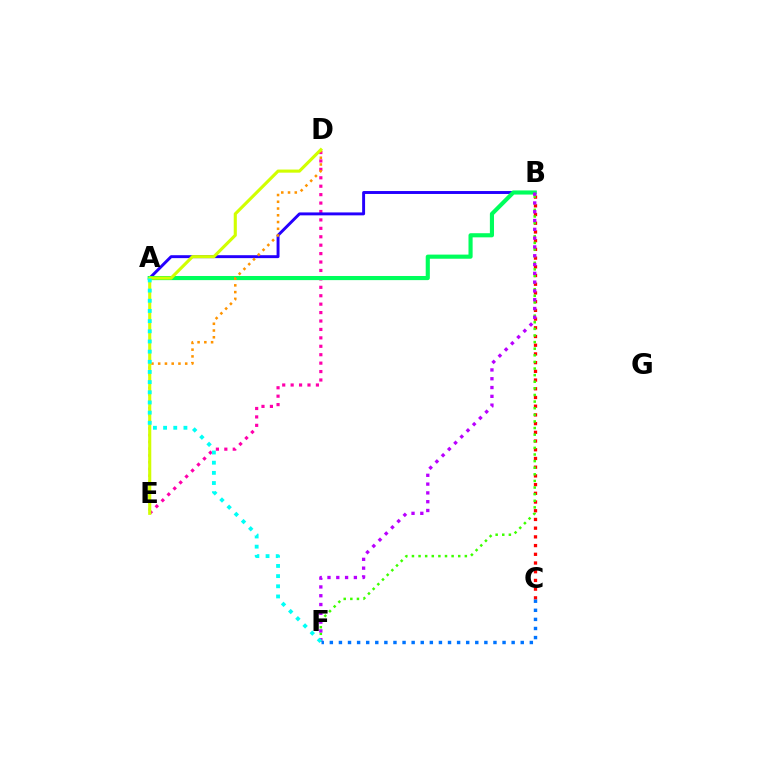{('D', 'E'): [{'color': '#ff00ac', 'line_style': 'dotted', 'thickness': 2.29}, {'color': '#ff9400', 'line_style': 'dotted', 'thickness': 1.83}, {'color': '#d1ff00', 'line_style': 'solid', 'thickness': 2.24}], ('A', 'B'): [{'color': '#2500ff', 'line_style': 'solid', 'thickness': 2.11}, {'color': '#00ff5c', 'line_style': 'solid', 'thickness': 2.97}], ('B', 'C'): [{'color': '#ff0000', 'line_style': 'dotted', 'thickness': 2.37}], ('B', 'F'): [{'color': '#3dff00', 'line_style': 'dotted', 'thickness': 1.8}, {'color': '#b900ff', 'line_style': 'dotted', 'thickness': 2.39}], ('C', 'F'): [{'color': '#0074ff', 'line_style': 'dotted', 'thickness': 2.47}], ('A', 'F'): [{'color': '#00fff6', 'line_style': 'dotted', 'thickness': 2.76}]}